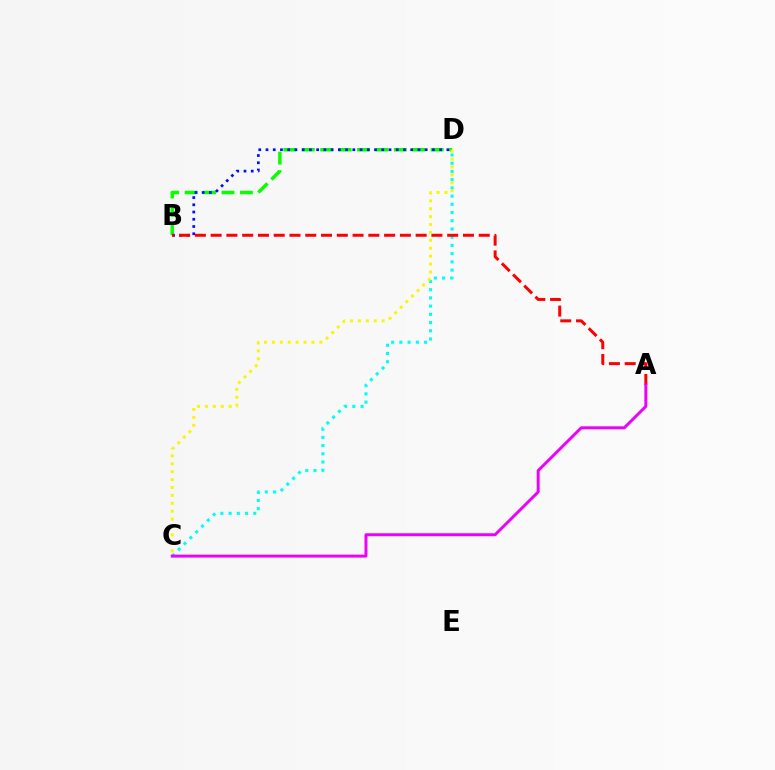{('C', 'D'): [{'color': '#00fff6', 'line_style': 'dotted', 'thickness': 2.23}, {'color': '#fcf500', 'line_style': 'dotted', 'thickness': 2.15}], ('B', 'D'): [{'color': '#08ff00', 'line_style': 'dashed', 'thickness': 2.5}, {'color': '#0010ff', 'line_style': 'dotted', 'thickness': 1.97}], ('A', 'B'): [{'color': '#ff0000', 'line_style': 'dashed', 'thickness': 2.14}], ('A', 'C'): [{'color': '#ee00ff', 'line_style': 'solid', 'thickness': 2.13}]}